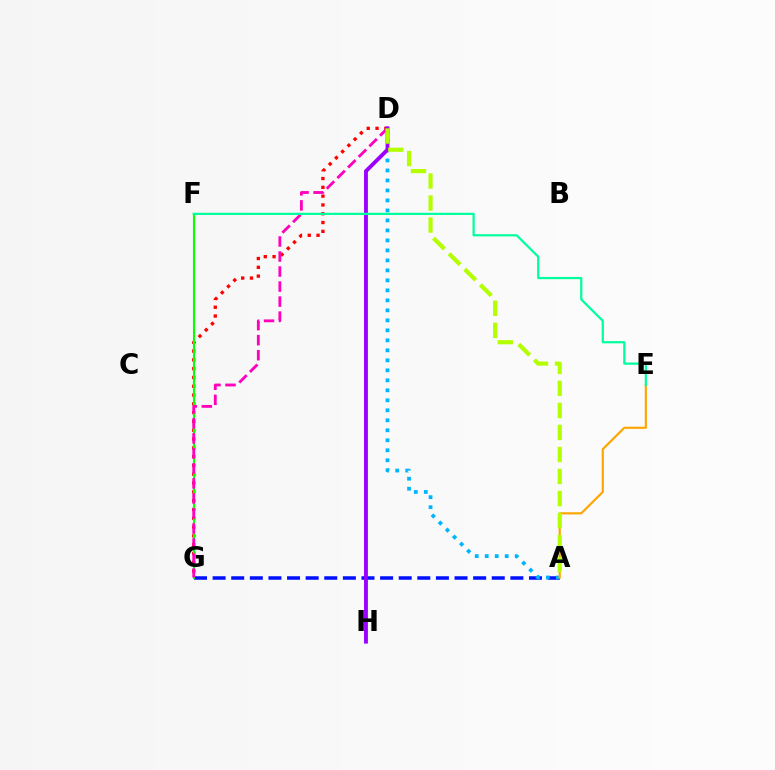{('A', 'G'): [{'color': '#0010ff', 'line_style': 'dashed', 'thickness': 2.53}], ('D', 'G'): [{'color': '#ff0000', 'line_style': 'dotted', 'thickness': 2.39}, {'color': '#ff00bd', 'line_style': 'dashed', 'thickness': 2.04}], ('A', 'D'): [{'color': '#00b5ff', 'line_style': 'dotted', 'thickness': 2.72}, {'color': '#b3ff00', 'line_style': 'dashed', 'thickness': 2.99}], ('F', 'G'): [{'color': '#08ff00', 'line_style': 'solid', 'thickness': 1.51}], ('D', 'H'): [{'color': '#9b00ff', 'line_style': 'solid', 'thickness': 2.78}], ('A', 'E'): [{'color': '#ffa500', 'line_style': 'solid', 'thickness': 1.56}], ('E', 'F'): [{'color': '#00ff9d', 'line_style': 'solid', 'thickness': 1.6}]}